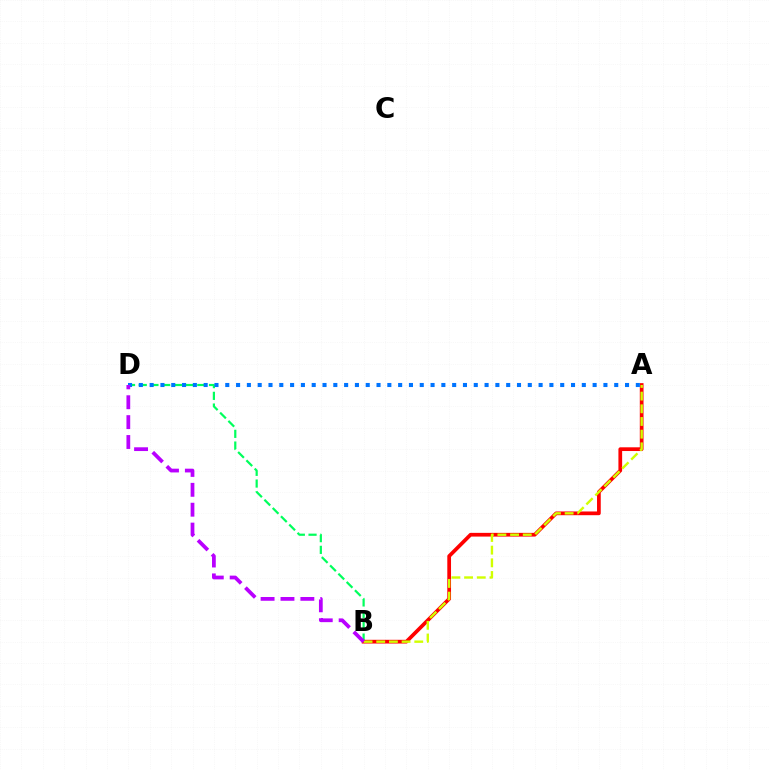{('B', 'D'): [{'color': '#00ff5c', 'line_style': 'dashed', 'thickness': 1.59}, {'color': '#b900ff', 'line_style': 'dashed', 'thickness': 2.7}], ('A', 'B'): [{'color': '#ff0000', 'line_style': 'solid', 'thickness': 2.68}, {'color': '#d1ff00', 'line_style': 'dashed', 'thickness': 1.72}], ('A', 'D'): [{'color': '#0074ff', 'line_style': 'dotted', 'thickness': 2.94}]}